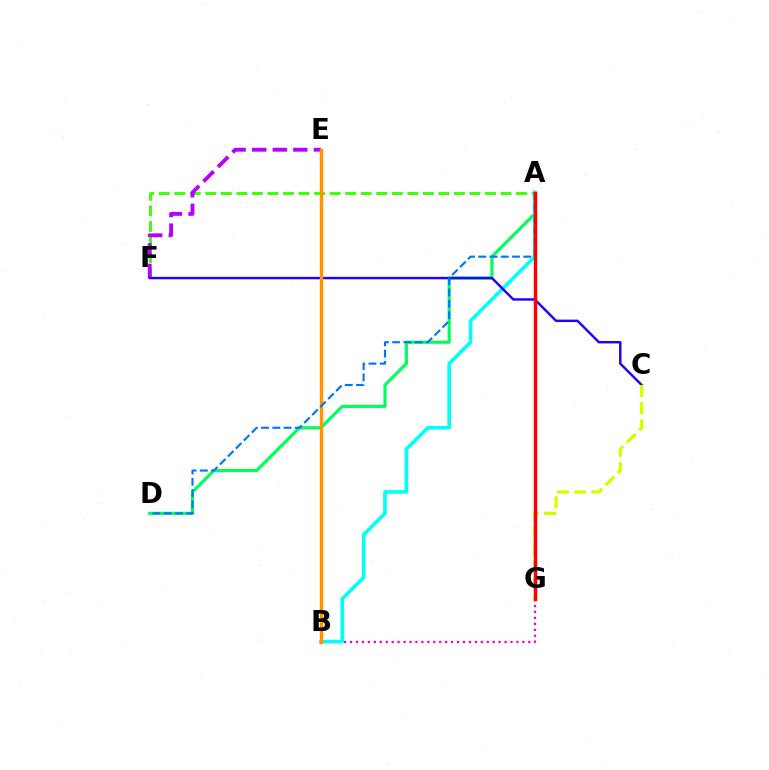{('B', 'G'): [{'color': '#ff00ac', 'line_style': 'dotted', 'thickness': 1.61}], ('A', 'F'): [{'color': '#3dff00', 'line_style': 'dashed', 'thickness': 2.11}], ('E', 'F'): [{'color': '#b900ff', 'line_style': 'dashed', 'thickness': 2.79}], ('A', 'D'): [{'color': '#00ff5c', 'line_style': 'solid', 'thickness': 2.26}, {'color': '#0074ff', 'line_style': 'dashed', 'thickness': 1.53}], ('A', 'B'): [{'color': '#00fff6', 'line_style': 'solid', 'thickness': 2.58}], ('C', 'F'): [{'color': '#2500ff', 'line_style': 'solid', 'thickness': 1.76}], ('B', 'E'): [{'color': '#ff9400', 'line_style': 'solid', 'thickness': 2.43}], ('C', 'G'): [{'color': '#d1ff00', 'line_style': 'dashed', 'thickness': 2.33}], ('A', 'G'): [{'color': '#ff0000', 'line_style': 'solid', 'thickness': 2.48}]}